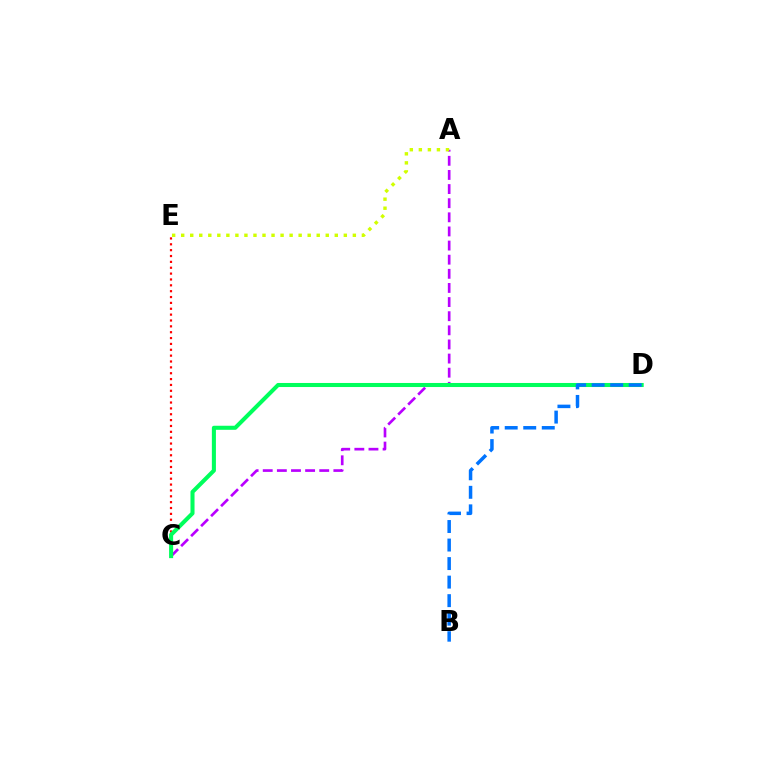{('C', 'E'): [{'color': '#ff0000', 'line_style': 'dotted', 'thickness': 1.59}], ('A', 'C'): [{'color': '#b900ff', 'line_style': 'dashed', 'thickness': 1.92}], ('A', 'E'): [{'color': '#d1ff00', 'line_style': 'dotted', 'thickness': 2.45}], ('C', 'D'): [{'color': '#00ff5c', 'line_style': 'solid', 'thickness': 2.92}], ('B', 'D'): [{'color': '#0074ff', 'line_style': 'dashed', 'thickness': 2.52}]}